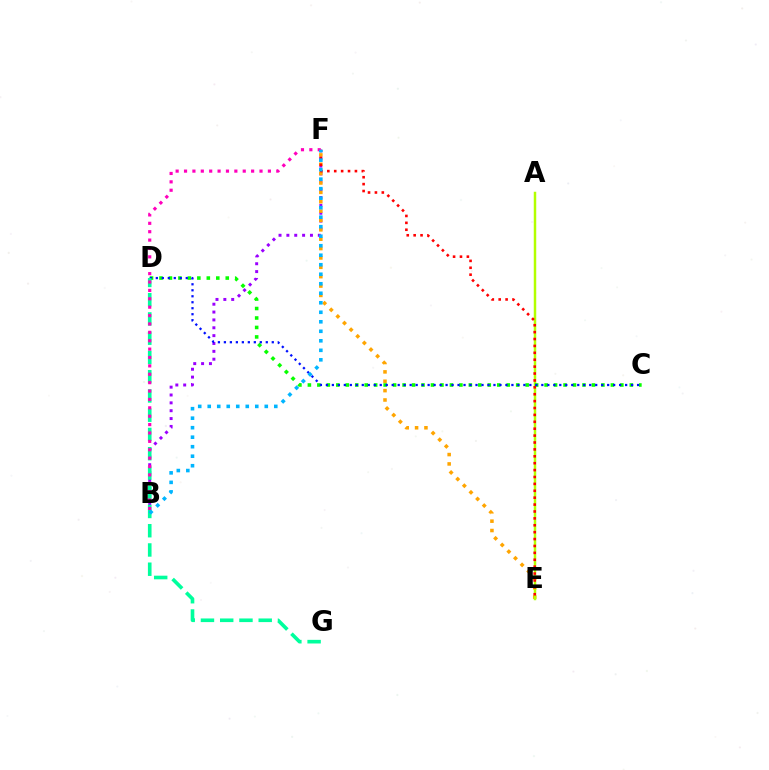{('B', 'F'): [{'color': '#9b00ff', 'line_style': 'dotted', 'thickness': 2.13}, {'color': '#ff00bd', 'line_style': 'dotted', 'thickness': 2.28}, {'color': '#00b5ff', 'line_style': 'dotted', 'thickness': 2.58}], ('E', 'F'): [{'color': '#ffa500', 'line_style': 'dotted', 'thickness': 2.55}, {'color': '#ff0000', 'line_style': 'dotted', 'thickness': 1.87}], ('A', 'E'): [{'color': '#b3ff00', 'line_style': 'solid', 'thickness': 1.78}], ('C', 'D'): [{'color': '#08ff00', 'line_style': 'dotted', 'thickness': 2.57}, {'color': '#0010ff', 'line_style': 'dotted', 'thickness': 1.63}], ('D', 'G'): [{'color': '#00ff9d', 'line_style': 'dashed', 'thickness': 2.62}]}